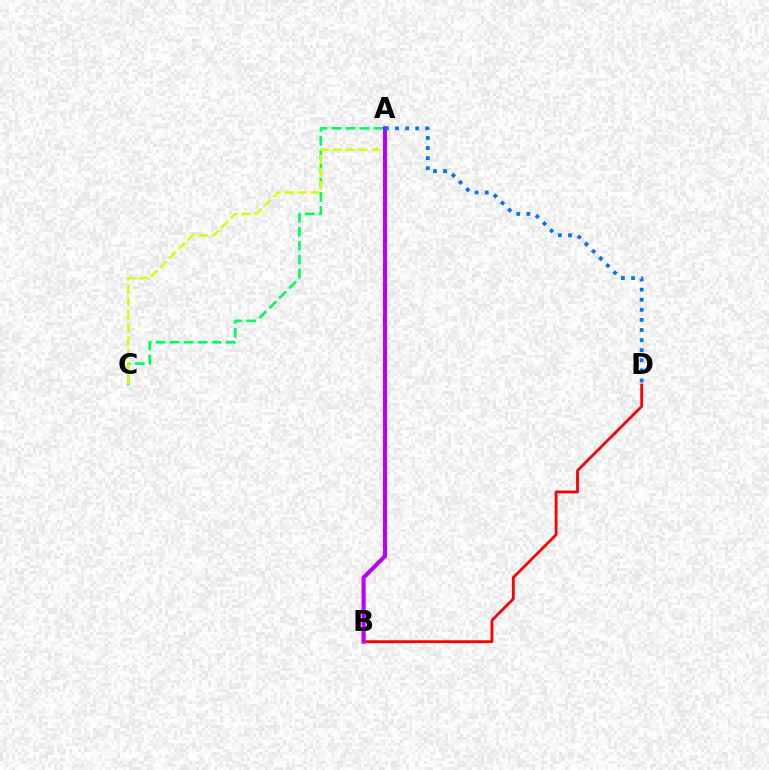{('B', 'D'): [{'color': '#ff0000', 'line_style': 'solid', 'thickness': 2.03}], ('A', 'C'): [{'color': '#00ff5c', 'line_style': 'dashed', 'thickness': 1.91}, {'color': '#d1ff00', 'line_style': 'dashed', 'thickness': 1.76}], ('A', 'B'): [{'color': '#b900ff', 'line_style': 'solid', 'thickness': 2.96}], ('A', 'D'): [{'color': '#0074ff', 'line_style': 'dotted', 'thickness': 2.74}]}